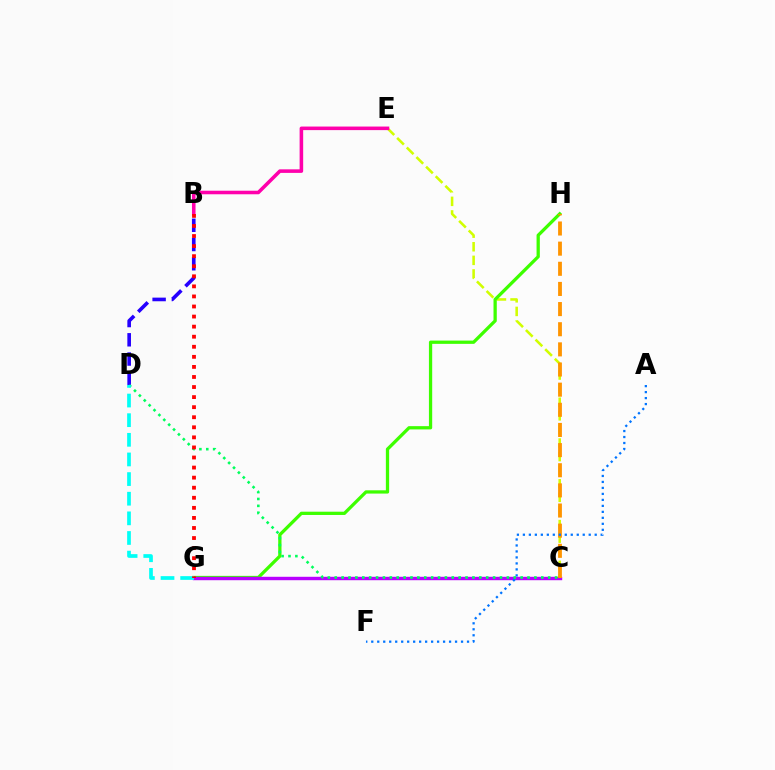{('C', 'E'): [{'color': '#d1ff00', 'line_style': 'dashed', 'thickness': 1.85}], ('G', 'H'): [{'color': '#3dff00', 'line_style': 'solid', 'thickness': 2.35}], ('B', 'D'): [{'color': '#2500ff', 'line_style': 'dashed', 'thickness': 2.61}], ('C', 'G'): [{'color': '#b900ff', 'line_style': 'solid', 'thickness': 2.46}], ('C', 'D'): [{'color': '#00ff5c', 'line_style': 'dotted', 'thickness': 1.87}], ('C', 'H'): [{'color': '#ff9400', 'line_style': 'dashed', 'thickness': 2.74}], ('B', 'E'): [{'color': '#ff00ac', 'line_style': 'solid', 'thickness': 2.56}], ('A', 'F'): [{'color': '#0074ff', 'line_style': 'dotted', 'thickness': 1.63}], ('D', 'G'): [{'color': '#00fff6', 'line_style': 'dashed', 'thickness': 2.67}], ('B', 'G'): [{'color': '#ff0000', 'line_style': 'dotted', 'thickness': 2.74}]}